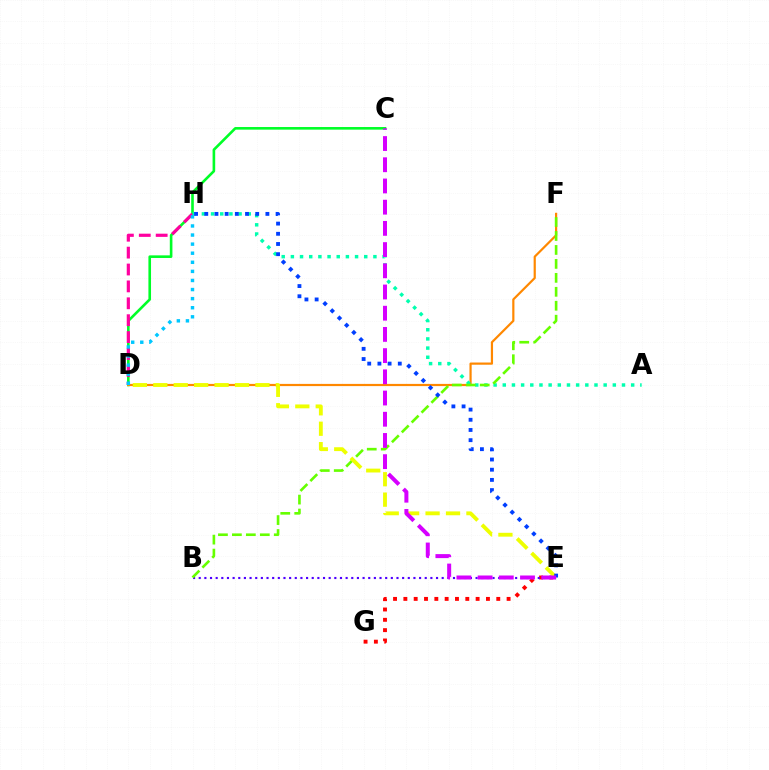{('C', 'D'): [{'color': '#00ff27', 'line_style': 'solid', 'thickness': 1.89}], ('D', 'H'): [{'color': '#ff00a0', 'line_style': 'dashed', 'thickness': 2.29}, {'color': '#00c7ff', 'line_style': 'dotted', 'thickness': 2.47}], ('D', 'F'): [{'color': '#ff8800', 'line_style': 'solid', 'thickness': 1.58}], ('E', 'G'): [{'color': '#ff0000', 'line_style': 'dotted', 'thickness': 2.8}], ('A', 'H'): [{'color': '#00ffaf', 'line_style': 'dotted', 'thickness': 2.49}], ('B', 'E'): [{'color': '#4f00ff', 'line_style': 'dotted', 'thickness': 1.54}], ('B', 'F'): [{'color': '#66ff00', 'line_style': 'dashed', 'thickness': 1.9}], ('D', 'E'): [{'color': '#eeff00', 'line_style': 'dashed', 'thickness': 2.77}], ('E', 'H'): [{'color': '#003fff', 'line_style': 'dotted', 'thickness': 2.77}], ('C', 'E'): [{'color': '#d600ff', 'line_style': 'dashed', 'thickness': 2.88}]}